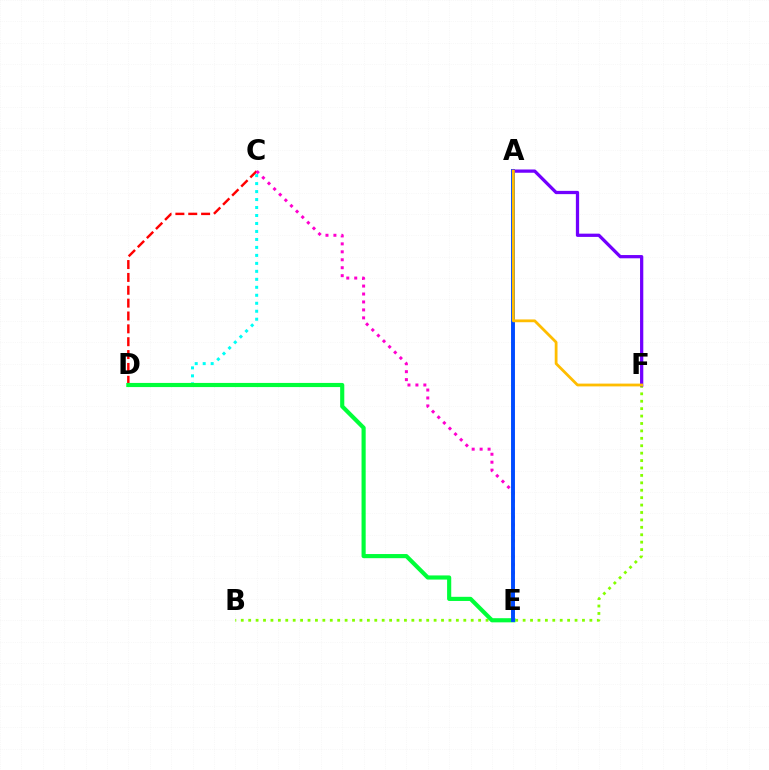{('B', 'F'): [{'color': '#84ff00', 'line_style': 'dotted', 'thickness': 2.02}], ('C', 'D'): [{'color': '#ff0000', 'line_style': 'dashed', 'thickness': 1.75}, {'color': '#00fff6', 'line_style': 'dotted', 'thickness': 2.17}], ('D', 'E'): [{'color': '#00ff39', 'line_style': 'solid', 'thickness': 2.98}], ('C', 'E'): [{'color': '#ff00cf', 'line_style': 'dotted', 'thickness': 2.16}], ('A', 'E'): [{'color': '#004bff', 'line_style': 'solid', 'thickness': 2.82}], ('A', 'F'): [{'color': '#7200ff', 'line_style': 'solid', 'thickness': 2.34}, {'color': '#ffbd00', 'line_style': 'solid', 'thickness': 2.01}]}